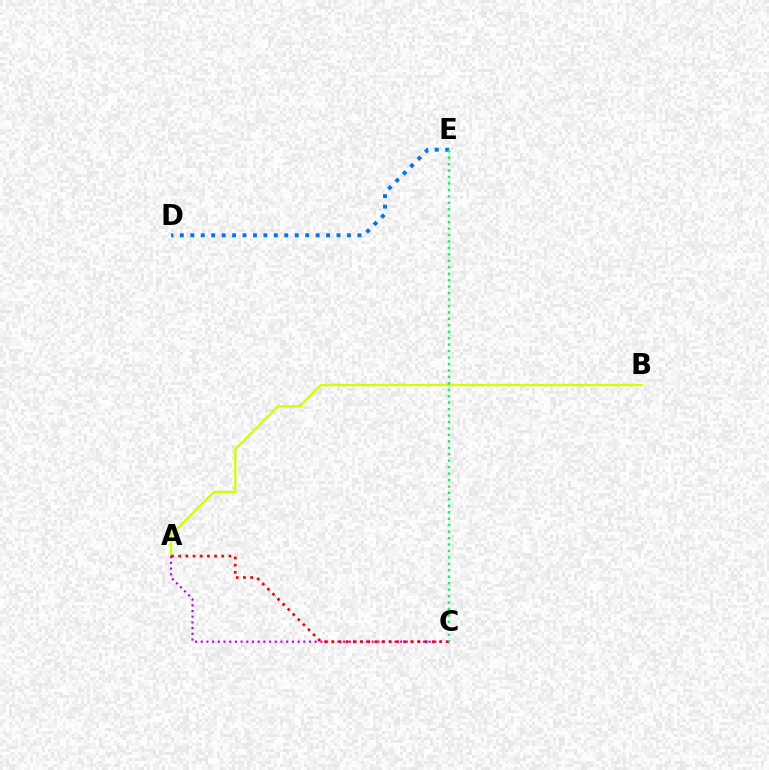{('A', 'B'): [{'color': '#d1ff00', 'line_style': 'solid', 'thickness': 1.65}], ('A', 'C'): [{'color': '#b900ff', 'line_style': 'dotted', 'thickness': 1.55}, {'color': '#ff0000', 'line_style': 'dotted', 'thickness': 1.95}], ('D', 'E'): [{'color': '#0074ff', 'line_style': 'dotted', 'thickness': 2.84}], ('C', 'E'): [{'color': '#00ff5c', 'line_style': 'dotted', 'thickness': 1.75}]}